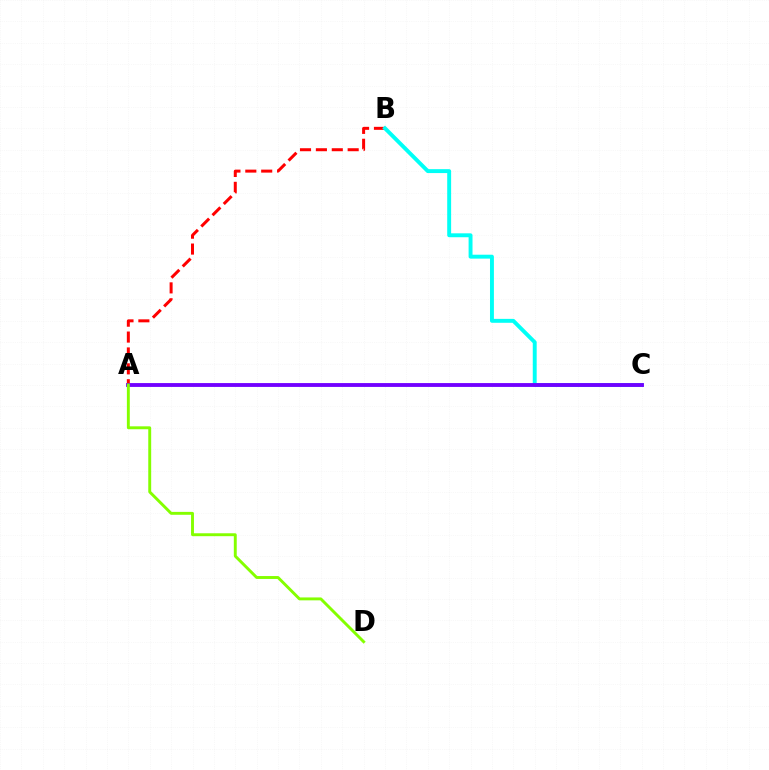{('A', 'B'): [{'color': '#ff0000', 'line_style': 'dashed', 'thickness': 2.16}], ('B', 'C'): [{'color': '#00fff6', 'line_style': 'solid', 'thickness': 2.82}], ('A', 'C'): [{'color': '#7200ff', 'line_style': 'solid', 'thickness': 2.77}], ('A', 'D'): [{'color': '#84ff00', 'line_style': 'solid', 'thickness': 2.1}]}